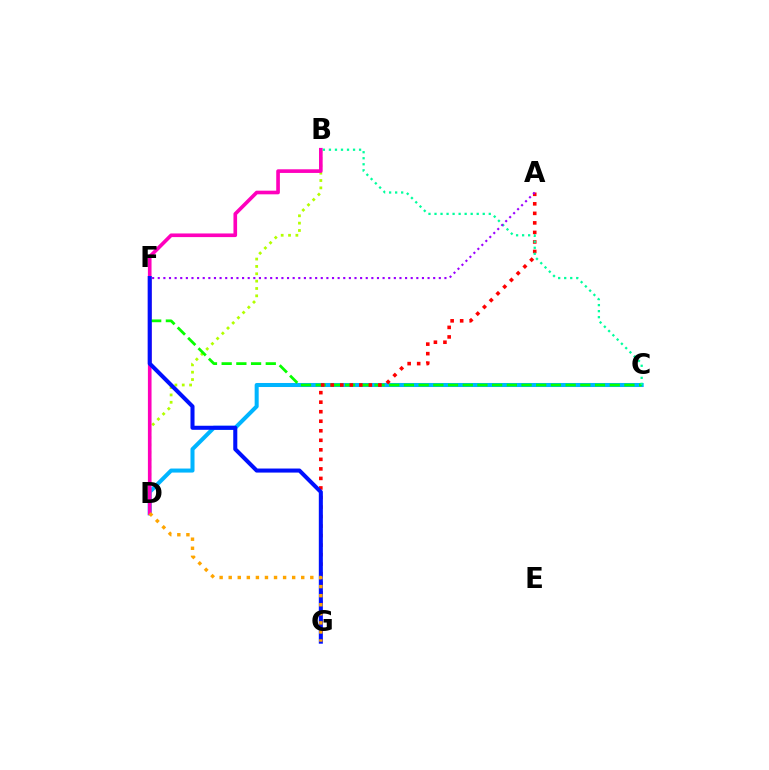{('C', 'D'): [{'color': '#00b5ff', 'line_style': 'solid', 'thickness': 2.9}], ('B', 'D'): [{'color': '#b3ff00', 'line_style': 'dotted', 'thickness': 2.0}, {'color': '#ff00bd', 'line_style': 'solid', 'thickness': 2.62}], ('C', 'F'): [{'color': '#08ff00', 'line_style': 'dashed', 'thickness': 2.0}], ('A', 'G'): [{'color': '#ff0000', 'line_style': 'dotted', 'thickness': 2.59}], ('F', 'G'): [{'color': '#0010ff', 'line_style': 'solid', 'thickness': 2.91}], ('B', 'C'): [{'color': '#00ff9d', 'line_style': 'dotted', 'thickness': 1.64}], ('D', 'G'): [{'color': '#ffa500', 'line_style': 'dotted', 'thickness': 2.46}], ('A', 'F'): [{'color': '#9b00ff', 'line_style': 'dotted', 'thickness': 1.53}]}